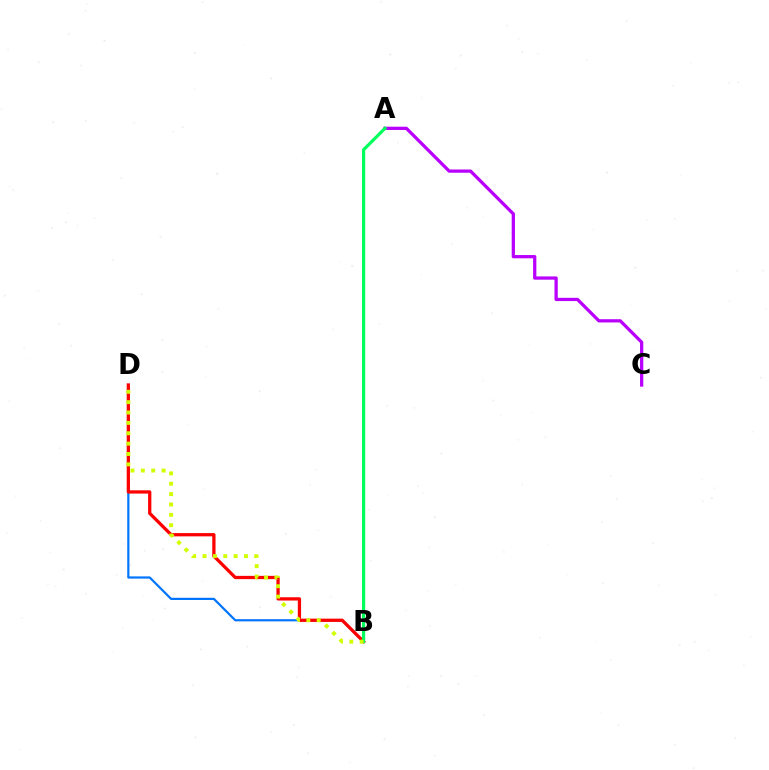{('B', 'D'): [{'color': '#0074ff', 'line_style': 'solid', 'thickness': 1.58}, {'color': '#ff0000', 'line_style': 'solid', 'thickness': 2.35}, {'color': '#d1ff00', 'line_style': 'dotted', 'thickness': 2.82}], ('A', 'C'): [{'color': '#b900ff', 'line_style': 'solid', 'thickness': 2.35}], ('A', 'B'): [{'color': '#00ff5c', 'line_style': 'solid', 'thickness': 2.29}]}